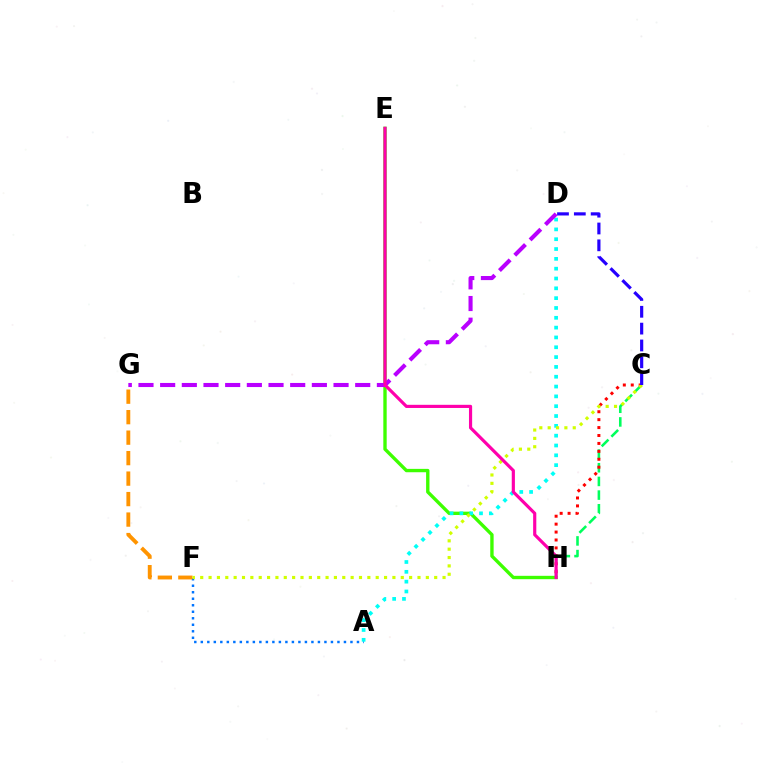{('E', 'H'): [{'color': '#3dff00', 'line_style': 'solid', 'thickness': 2.42}, {'color': '#ff00ac', 'line_style': 'solid', 'thickness': 2.28}], ('A', 'F'): [{'color': '#0074ff', 'line_style': 'dotted', 'thickness': 1.77}], ('A', 'D'): [{'color': '#00fff6', 'line_style': 'dotted', 'thickness': 2.67}], ('F', 'G'): [{'color': '#ff9400', 'line_style': 'dashed', 'thickness': 2.78}], ('C', 'H'): [{'color': '#00ff5c', 'line_style': 'dashed', 'thickness': 1.86}, {'color': '#ff0000', 'line_style': 'dotted', 'thickness': 2.15}], ('D', 'G'): [{'color': '#b900ff', 'line_style': 'dashed', 'thickness': 2.94}], ('C', 'F'): [{'color': '#d1ff00', 'line_style': 'dotted', 'thickness': 2.27}], ('C', 'D'): [{'color': '#2500ff', 'line_style': 'dashed', 'thickness': 2.29}]}